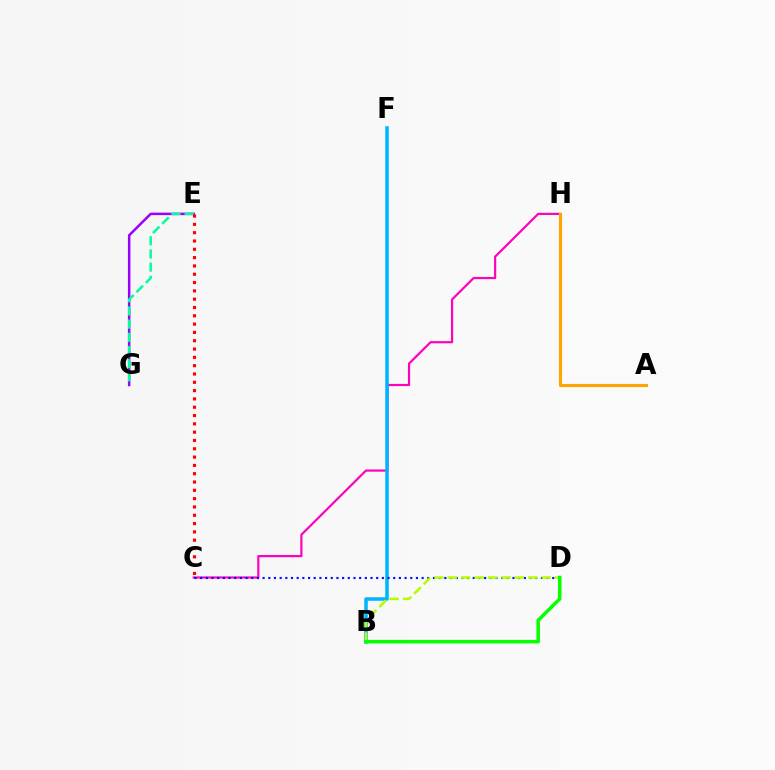{('C', 'H'): [{'color': '#ff00bd', 'line_style': 'solid', 'thickness': 1.58}], ('B', 'F'): [{'color': '#00b5ff', 'line_style': 'solid', 'thickness': 2.54}], ('E', 'G'): [{'color': '#9b00ff', 'line_style': 'solid', 'thickness': 1.79}, {'color': '#00ff9d', 'line_style': 'dashed', 'thickness': 1.79}], ('C', 'D'): [{'color': '#0010ff', 'line_style': 'dotted', 'thickness': 1.54}], ('A', 'H'): [{'color': '#ffa500', 'line_style': 'solid', 'thickness': 2.23}], ('C', 'E'): [{'color': '#ff0000', 'line_style': 'dotted', 'thickness': 2.26}], ('B', 'D'): [{'color': '#b3ff00', 'line_style': 'dashed', 'thickness': 1.82}, {'color': '#08ff00', 'line_style': 'solid', 'thickness': 2.54}]}